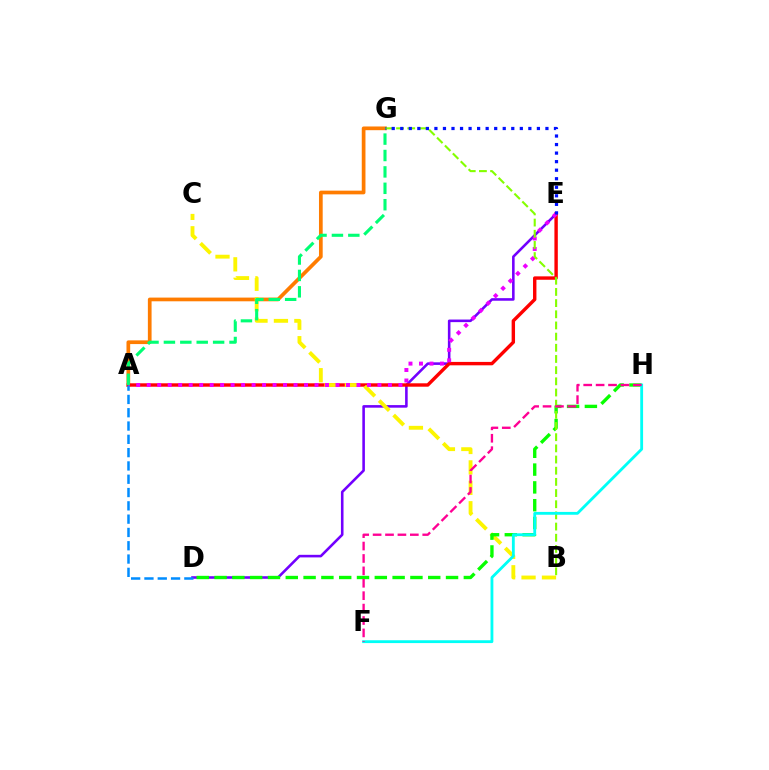{('A', 'G'): [{'color': '#ff7c00', 'line_style': 'solid', 'thickness': 2.67}, {'color': '#00ff74', 'line_style': 'dashed', 'thickness': 2.23}], ('D', 'E'): [{'color': '#7200ff', 'line_style': 'solid', 'thickness': 1.86}], ('A', 'E'): [{'color': '#ff0000', 'line_style': 'solid', 'thickness': 2.45}, {'color': '#ee00ff', 'line_style': 'dotted', 'thickness': 2.85}], ('B', 'C'): [{'color': '#fcf500', 'line_style': 'dashed', 'thickness': 2.78}], ('D', 'H'): [{'color': '#08ff00', 'line_style': 'dashed', 'thickness': 2.42}], ('B', 'G'): [{'color': '#84ff00', 'line_style': 'dashed', 'thickness': 1.52}], ('A', 'D'): [{'color': '#008cff', 'line_style': 'dashed', 'thickness': 1.81}], ('F', 'H'): [{'color': '#00fff6', 'line_style': 'solid', 'thickness': 2.04}, {'color': '#ff0094', 'line_style': 'dashed', 'thickness': 1.69}], ('E', 'G'): [{'color': '#0010ff', 'line_style': 'dotted', 'thickness': 2.32}]}